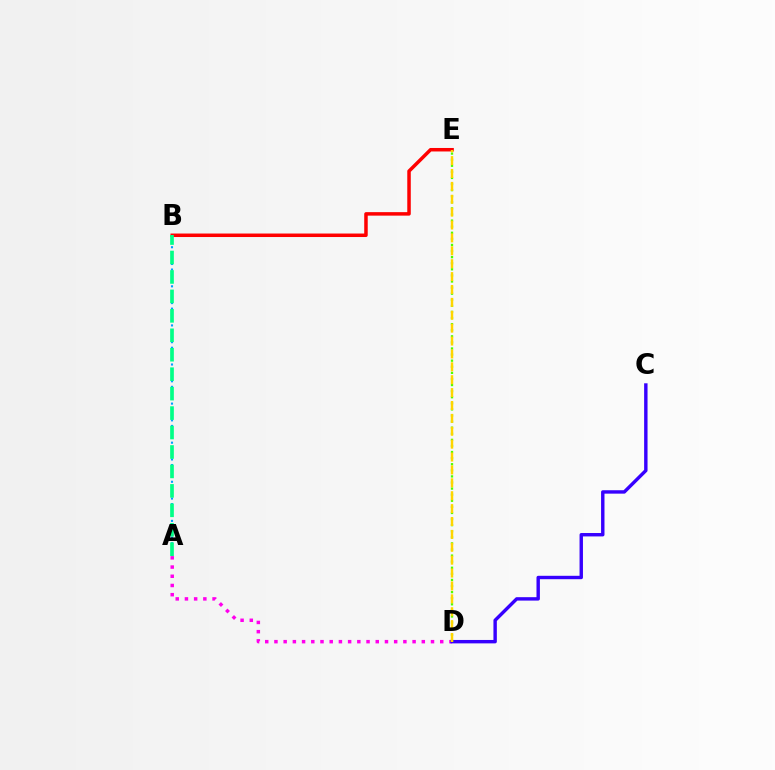{('B', 'E'): [{'color': '#ff0000', 'line_style': 'solid', 'thickness': 2.52}], ('A', 'B'): [{'color': '#009eff', 'line_style': 'dotted', 'thickness': 1.52}, {'color': '#00ff86', 'line_style': 'dashed', 'thickness': 2.64}], ('A', 'D'): [{'color': '#ff00ed', 'line_style': 'dotted', 'thickness': 2.5}], ('C', 'D'): [{'color': '#3700ff', 'line_style': 'solid', 'thickness': 2.46}], ('D', 'E'): [{'color': '#4fff00', 'line_style': 'dotted', 'thickness': 1.65}, {'color': '#ffd500', 'line_style': 'dashed', 'thickness': 1.75}]}